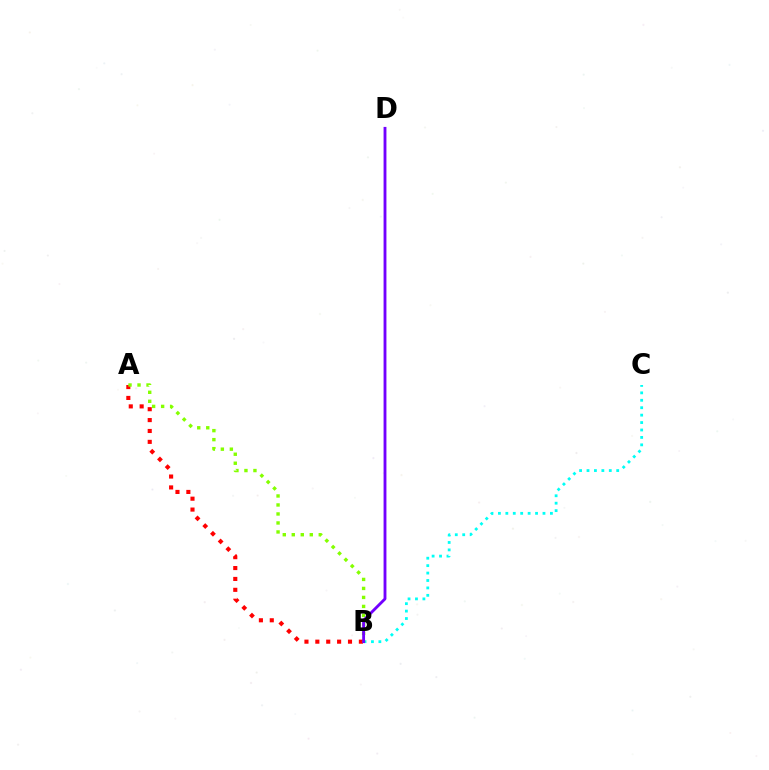{('A', 'B'): [{'color': '#ff0000', 'line_style': 'dotted', 'thickness': 2.96}, {'color': '#84ff00', 'line_style': 'dotted', 'thickness': 2.44}], ('B', 'C'): [{'color': '#00fff6', 'line_style': 'dotted', 'thickness': 2.02}], ('B', 'D'): [{'color': '#7200ff', 'line_style': 'solid', 'thickness': 2.05}]}